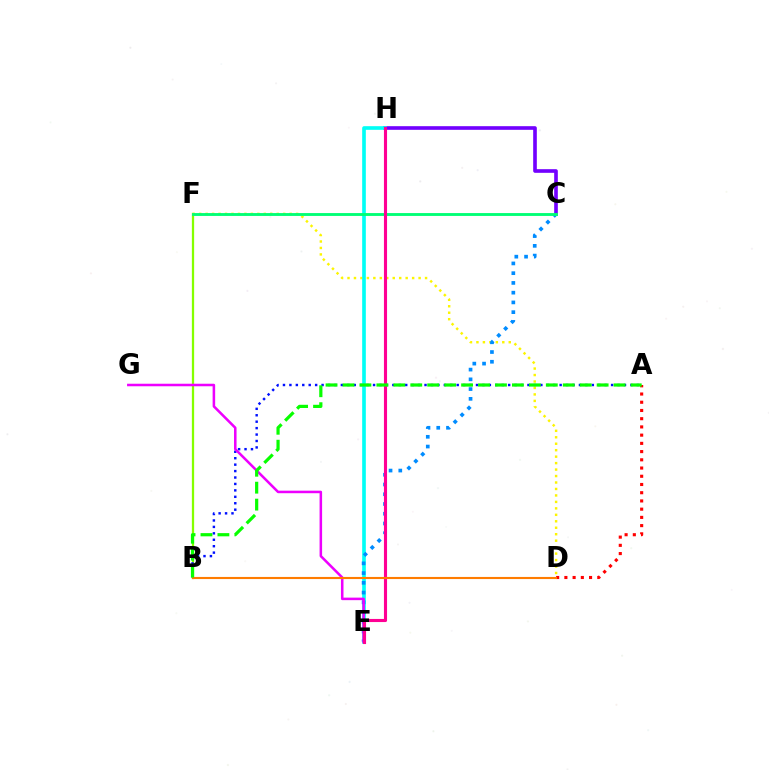{('B', 'F'): [{'color': '#84ff00', 'line_style': 'solid', 'thickness': 1.63}], ('A', 'B'): [{'color': '#0010ff', 'line_style': 'dotted', 'thickness': 1.75}, {'color': '#08ff00', 'line_style': 'dashed', 'thickness': 2.3}], ('A', 'D'): [{'color': '#ff0000', 'line_style': 'dotted', 'thickness': 2.23}], ('D', 'F'): [{'color': '#fcf500', 'line_style': 'dotted', 'thickness': 1.76}], ('C', 'H'): [{'color': '#7200ff', 'line_style': 'solid', 'thickness': 2.62}], ('E', 'H'): [{'color': '#00fff6', 'line_style': 'solid', 'thickness': 2.63}, {'color': '#ff0094', 'line_style': 'solid', 'thickness': 2.24}], ('C', 'E'): [{'color': '#008cff', 'line_style': 'dotted', 'thickness': 2.65}], ('C', 'F'): [{'color': '#00ff74', 'line_style': 'solid', 'thickness': 2.07}], ('E', 'G'): [{'color': '#ee00ff', 'line_style': 'solid', 'thickness': 1.82}], ('B', 'D'): [{'color': '#ff7c00', 'line_style': 'solid', 'thickness': 1.52}]}